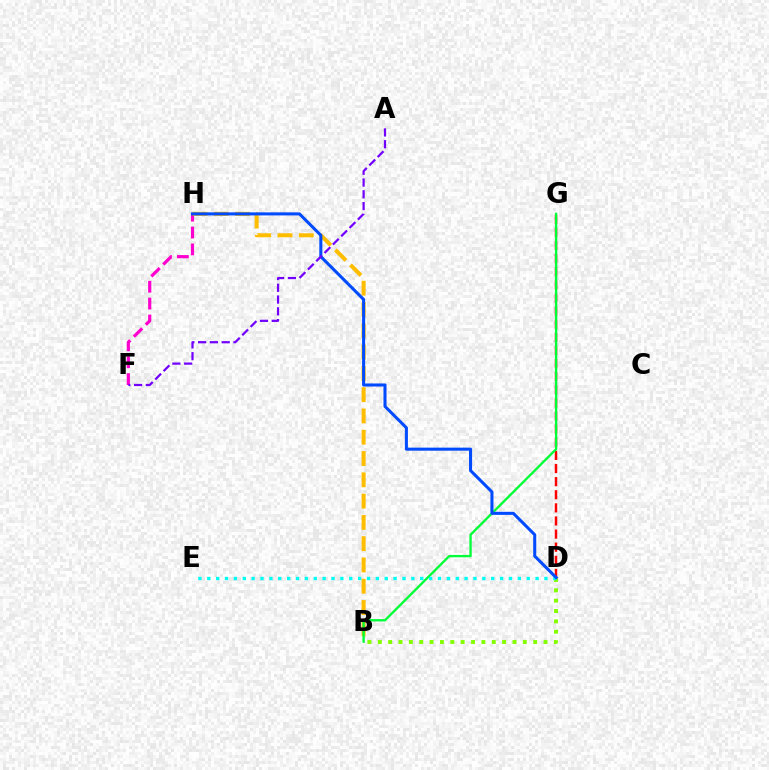{('F', 'H'): [{'color': '#ff00cf', 'line_style': 'dashed', 'thickness': 2.29}], ('B', 'H'): [{'color': '#ffbd00', 'line_style': 'dashed', 'thickness': 2.89}], ('B', 'D'): [{'color': '#84ff00', 'line_style': 'dotted', 'thickness': 2.81}], ('D', 'G'): [{'color': '#ff0000', 'line_style': 'dashed', 'thickness': 1.78}], ('B', 'G'): [{'color': '#00ff39', 'line_style': 'solid', 'thickness': 1.69}], ('D', 'E'): [{'color': '#00fff6', 'line_style': 'dotted', 'thickness': 2.41}], ('D', 'H'): [{'color': '#004bff', 'line_style': 'solid', 'thickness': 2.2}], ('A', 'F'): [{'color': '#7200ff', 'line_style': 'dashed', 'thickness': 1.6}]}